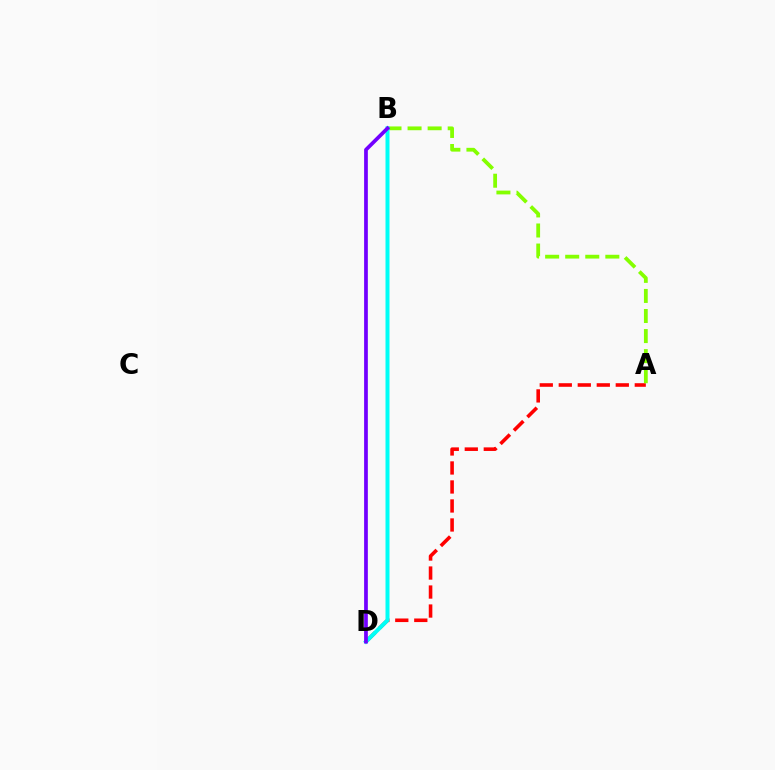{('A', 'D'): [{'color': '#ff0000', 'line_style': 'dashed', 'thickness': 2.58}], ('A', 'B'): [{'color': '#84ff00', 'line_style': 'dashed', 'thickness': 2.73}], ('B', 'D'): [{'color': '#00fff6', 'line_style': 'solid', 'thickness': 2.87}, {'color': '#7200ff', 'line_style': 'solid', 'thickness': 2.68}]}